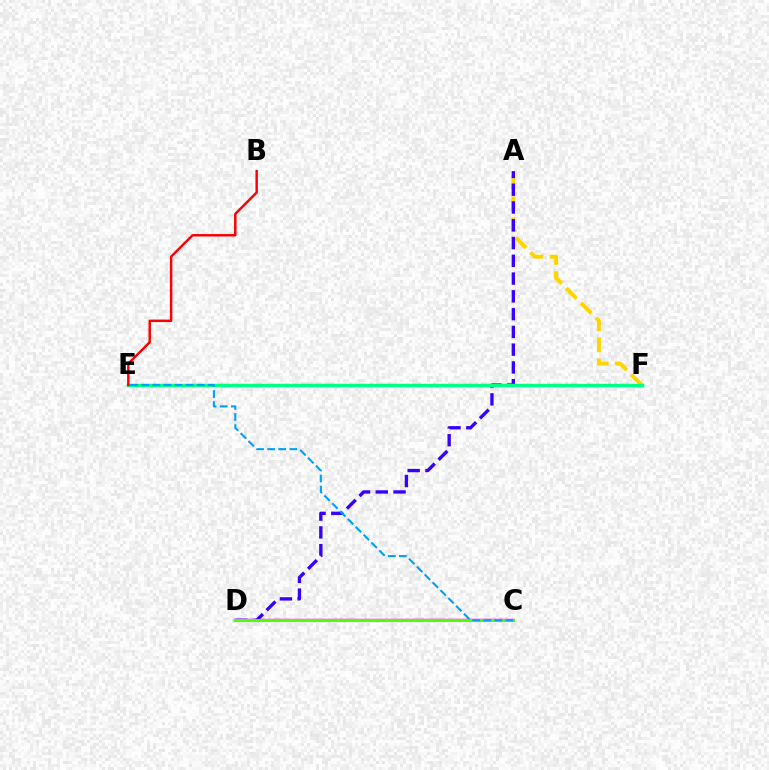{('A', 'F'): [{'color': '#ffd500', 'line_style': 'dashed', 'thickness': 2.85}], ('C', 'D'): [{'color': '#ff00ed', 'line_style': 'solid', 'thickness': 1.78}, {'color': '#4fff00', 'line_style': 'solid', 'thickness': 2.17}], ('A', 'D'): [{'color': '#3700ff', 'line_style': 'dashed', 'thickness': 2.41}], ('E', 'F'): [{'color': '#00ff86', 'line_style': 'solid', 'thickness': 2.5}], ('C', 'E'): [{'color': '#009eff', 'line_style': 'dashed', 'thickness': 1.51}], ('B', 'E'): [{'color': '#ff0000', 'line_style': 'solid', 'thickness': 1.76}]}